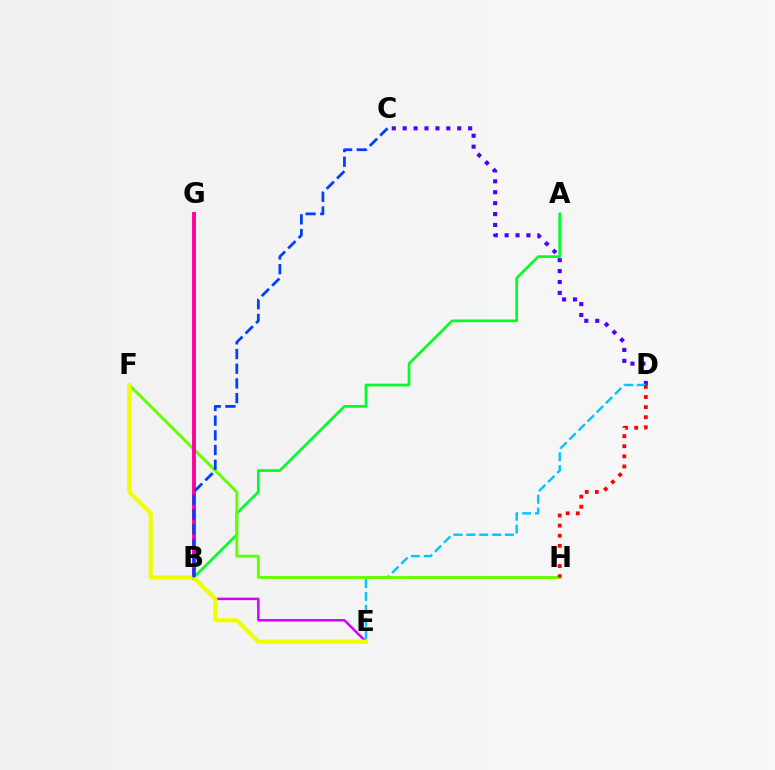{('C', 'D'): [{'color': '#4f00ff', 'line_style': 'dotted', 'thickness': 2.96}], ('B', 'G'): [{'color': '#ff8800', 'line_style': 'dotted', 'thickness': 1.87}, {'color': '#00ffaf', 'line_style': 'dotted', 'thickness': 2.33}, {'color': '#ff00a0', 'line_style': 'solid', 'thickness': 2.81}], ('B', 'E'): [{'color': '#d600ff', 'line_style': 'solid', 'thickness': 1.8}], ('D', 'E'): [{'color': '#00c7ff', 'line_style': 'dashed', 'thickness': 1.75}], ('A', 'B'): [{'color': '#00ff27', 'line_style': 'solid', 'thickness': 1.95}], ('F', 'H'): [{'color': '#66ff00', 'line_style': 'solid', 'thickness': 2.09}], ('D', 'H'): [{'color': '#ff0000', 'line_style': 'dotted', 'thickness': 2.75}], ('E', 'F'): [{'color': '#eeff00', 'line_style': 'solid', 'thickness': 2.98}], ('B', 'C'): [{'color': '#003fff', 'line_style': 'dashed', 'thickness': 2.0}]}